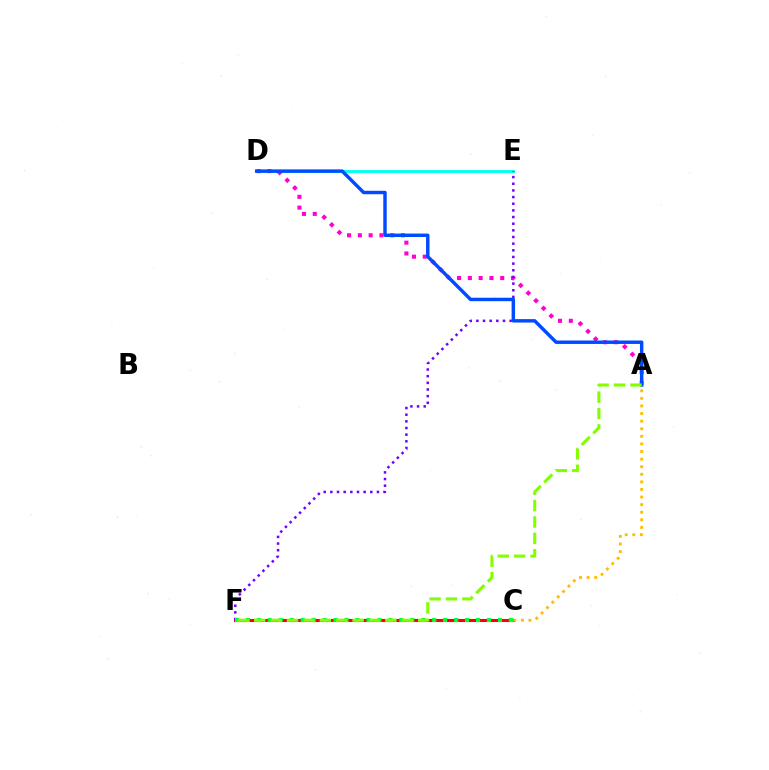{('D', 'E'): [{'color': '#00fff6', 'line_style': 'solid', 'thickness': 2.05}], ('C', 'F'): [{'color': '#ff0000', 'line_style': 'solid', 'thickness': 2.21}, {'color': '#00ff39', 'line_style': 'dotted', 'thickness': 2.98}], ('A', 'D'): [{'color': '#ff00cf', 'line_style': 'dotted', 'thickness': 2.93}, {'color': '#004bff', 'line_style': 'solid', 'thickness': 2.48}], ('E', 'F'): [{'color': '#7200ff', 'line_style': 'dotted', 'thickness': 1.81}], ('A', 'F'): [{'color': '#84ff00', 'line_style': 'dashed', 'thickness': 2.23}], ('A', 'C'): [{'color': '#ffbd00', 'line_style': 'dotted', 'thickness': 2.06}]}